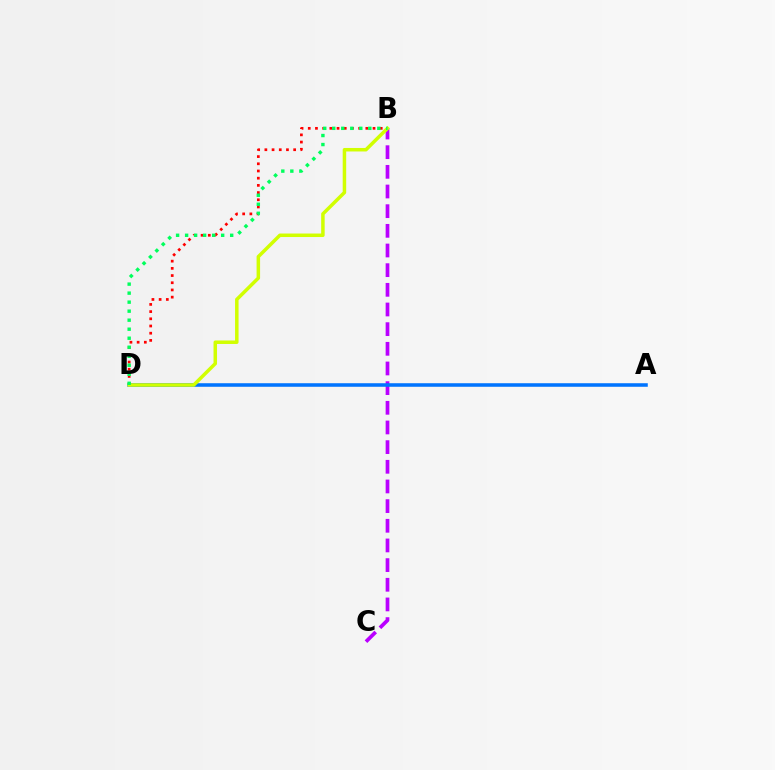{('B', 'D'): [{'color': '#ff0000', 'line_style': 'dotted', 'thickness': 1.96}, {'color': '#d1ff00', 'line_style': 'solid', 'thickness': 2.52}, {'color': '#00ff5c', 'line_style': 'dotted', 'thickness': 2.45}], ('B', 'C'): [{'color': '#b900ff', 'line_style': 'dashed', 'thickness': 2.67}], ('A', 'D'): [{'color': '#0074ff', 'line_style': 'solid', 'thickness': 2.55}]}